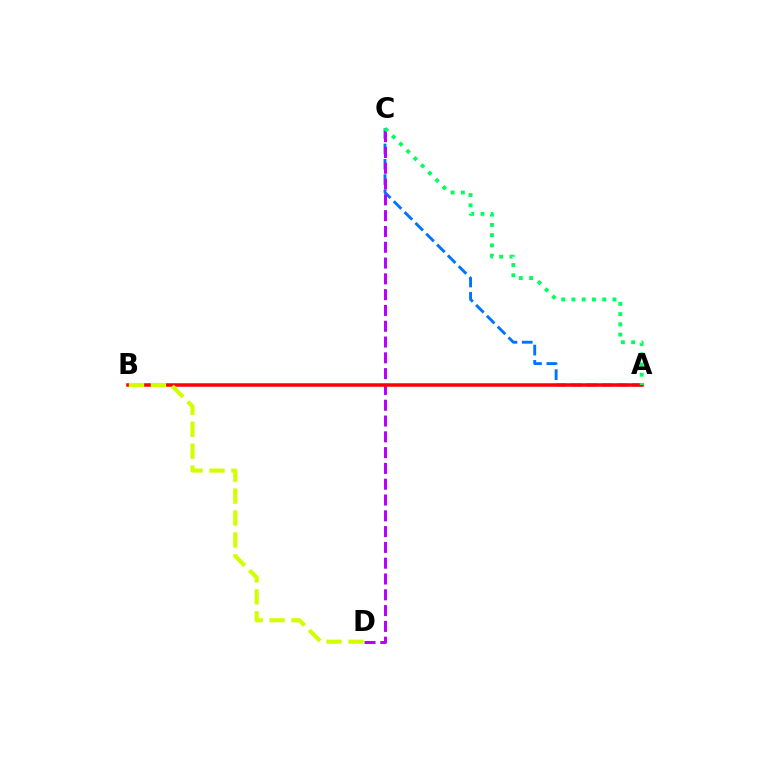{('A', 'C'): [{'color': '#0074ff', 'line_style': 'dashed', 'thickness': 2.08}, {'color': '#00ff5c', 'line_style': 'dotted', 'thickness': 2.78}], ('C', 'D'): [{'color': '#b900ff', 'line_style': 'dashed', 'thickness': 2.15}], ('A', 'B'): [{'color': '#ff0000', 'line_style': 'solid', 'thickness': 2.52}], ('B', 'D'): [{'color': '#d1ff00', 'line_style': 'dashed', 'thickness': 2.98}]}